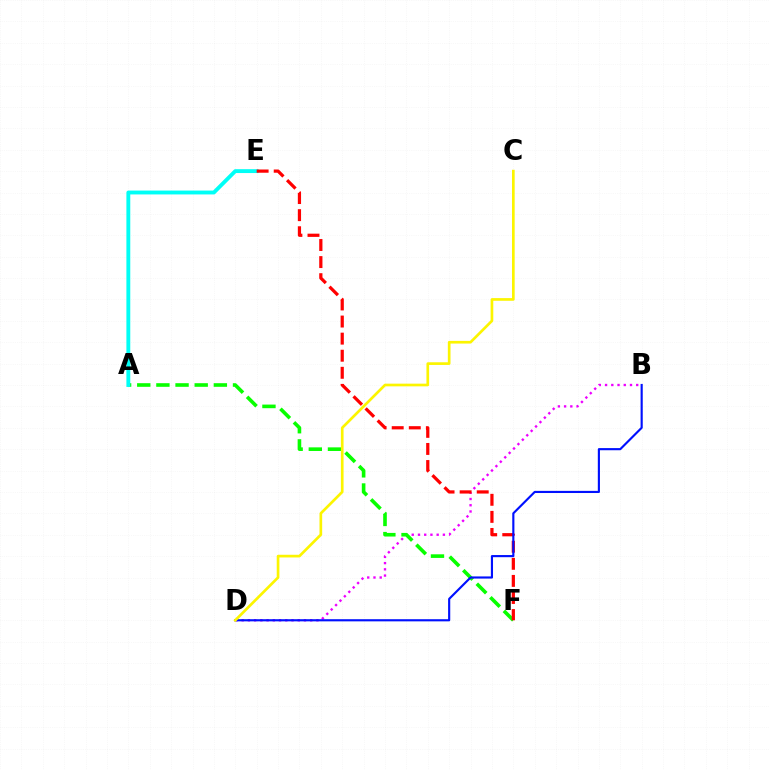{('B', 'D'): [{'color': '#ee00ff', 'line_style': 'dotted', 'thickness': 1.69}, {'color': '#0010ff', 'line_style': 'solid', 'thickness': 1.54}], ('A', 'F'): [{'color': '#08ff00', 'line_style': 'dashed', 'thickness': 2.6}], ('A', 'E'): [{'color': '#00fff6', 'line_style': 'solid', 'thickness': 2.79}], ('E', 'F'): [{'color': '#ff0000', 'line_style': 'dashed', 'thickness': 2.32}], ('C', 'D'): [{'color': '#fcf500', 'line_style': 'solid', 'thickness': 1.93}]}